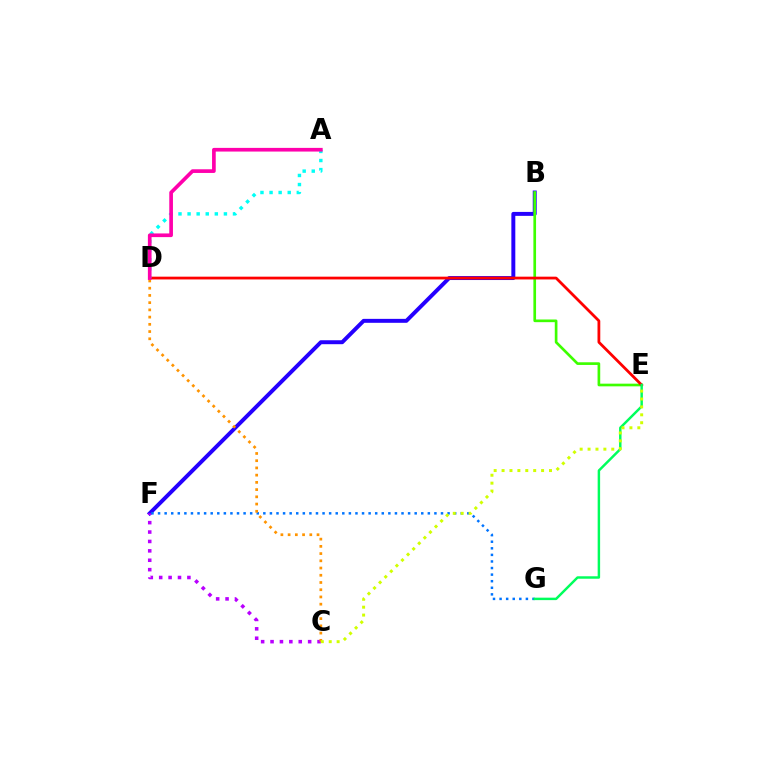{('B', 'F'): [{'color': '#2500ff', 'line_style': 'solid', 'thickness': 2.84}], ('B', 'E'): [{'color': '#3dff00', 'line_style': 'solid', 'thickness': 1.92}], ('C', 'F'): [{'color': '#b900ff', 'line_style': 'dotted', 'thickness': 2.55}], ('F', 'G'): [{'color': '#0074ff', 'line_style': 'dotted', 'thickness': 1.79}], ('D', 'E'): [{'color': '#ff0000', 'line_style': 'solid', 'thickness': 2.0}], ('E', 'G'): [{'color': '#00ff5c', 'line_style': 'solid', 'thickness': 1.77}], ('A', 'D'): [{'color': '#00fff6', 'line_style': 'dotted', 'thickness': 2.47}, {'color': '#ff00ac', 'line_style': 'solid', 'thickness': 2.65}], ('C', 'D'): [{'color': '#ff9400', 'line_style': 'dotted', 'thickness': 1.96}], ('C', 'E'): [{'color': '#d1ff00', 'line_style': 'dotted', 'thickness': 2.15}]}